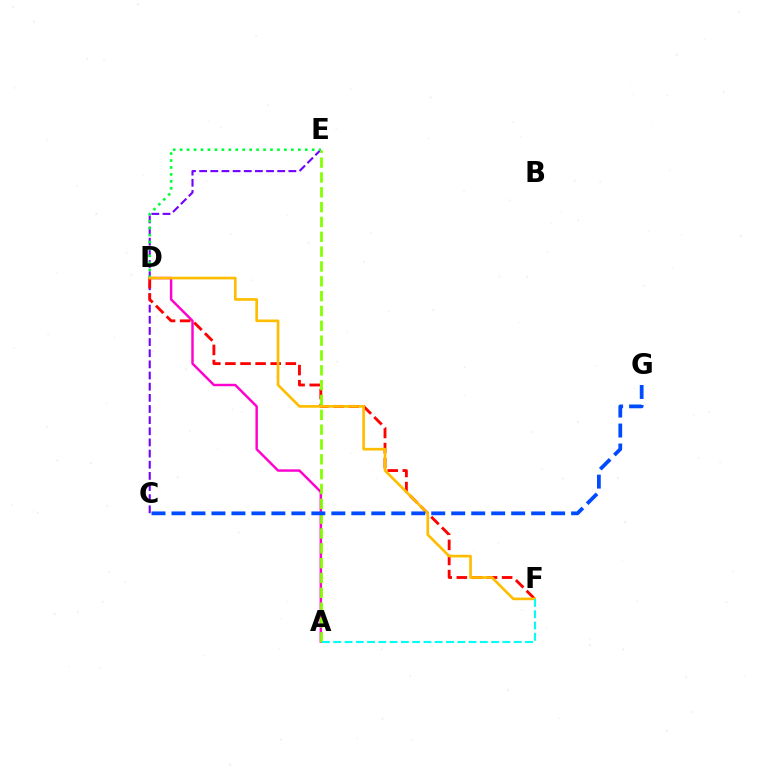{('A', 'D'): [{'color': '#ff00cf', 'line_style': 'solid', 'thickness': 1.76}], ('C', 'E'): [{'color': '#7200ff', 'line_style': 'dashed', 'thickness': 1.51}], ('D', 'E'): [{'color': '#00ff39', 'line_style': 'dotted', 'thickness': 1.89}], ('D', 'F'): [{'color': '#ff0000', 'line_style': 'dashed', 'thickness': 2.05}, {'color': '#ffbd00', 'line_style': 'solid', 'thickness': 1.91}], ('A', 'E'): [{'color': '#84ff00', 'line_style': 'dashed', 'thickness': 2.02}], ('C', 'G'): [{'color': '#004bff', 'line_style': 'dashed', 'thickness': 2.71}], ('A', 'F'): [{'color': '#00fff6', 'line_style': 'dashed', 'thickness': 1.53}]}